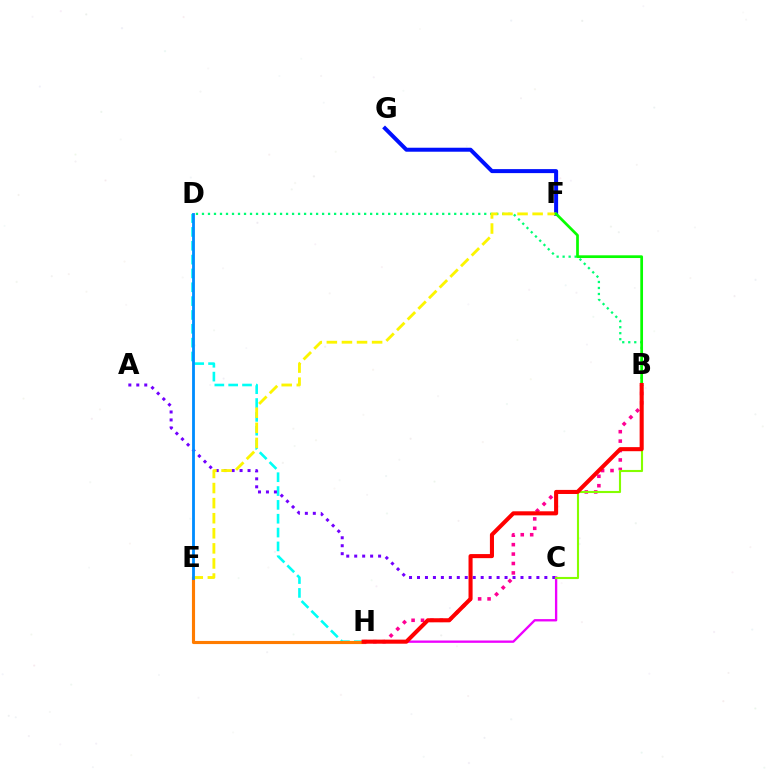{('F', 'G'): [{'color': '#0010ff', 'line_style': 'solid', 'thickness': 2.88}], ('D', 'H'): [{'color': '#00fff6', 'line_style': 'dashed', 'thickness': 1.88}], ('A', 'C'): [{'color': '#7200ff', 'line_style': 'dotted', 'thickness': 2.16}], ('B', 'D'): [{'color': '#00ff74', 'line_style': 'dotted', 'thickness': 1.63}], ('E', 'H'): [{'color': '#ff7c00', 'line_style': 'solid', 'thickness': 2.25}], ('E', 'F'): [{'color': '#fcf500', 'line_style': 'dashed', 'thickness': 2.05}], ('D', 'E'): [{'color': '#008cff', 'line_style': 'solid', 'thickness': 2.03}], ('C', 'H'): [{'color': '#ee00ff', 'line_style': 'solid', 'thickness': 1.68}], ('B', 'H'): [{'color': '#ff0094', 'line_style': 'dotted', 'thickness': 2.56}, {'color': '#ff0000', 'line_style': 'solid', 'thickness': 2.93}], ('B', 'C'): [{'color': '#84ff00', 'line_style': 'solid', 'thickness': 1.52}], ('B', 'F'): [{'color': '#08ff00', 'line_style': 'solid', 'thickness': 1.96}]}